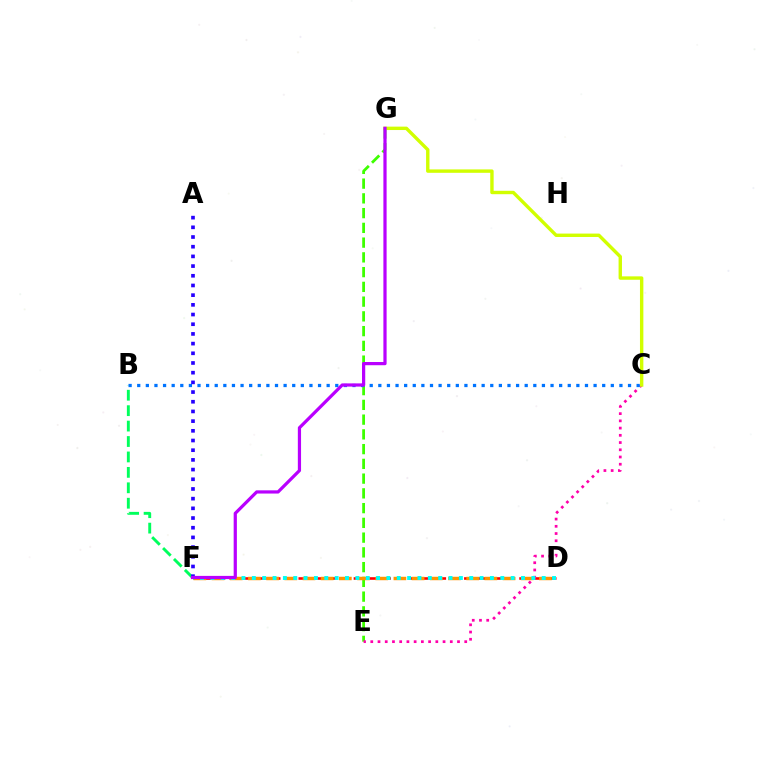{('E', 'G'): [{'color': '#3dff00', 'line_style': 'dashed', 'thickness': 2.0}], ('B', 'F'): [{'color': '#00ff5c', 'line_style': 'dashed', 'thickness': 2.1}], ('D', 'F'): [{'color': '#ff0000', 'line_style': 'dashed', 'thickness': 1.87}, {'color': '#ff9400', 'line_style': 'dashed', 'thickness': 2.47}, {'color': '#00fff6', 'line_style': 'dotted', 'thickness': 2.81}], ('C', 'E'): [{'color': '#ff00ac', 'line_style': 'dotted', 'thickness': 1.96}], ('C', 'G'): [{'color': '#d1ff00', 'line_style': 'solid', 'thickness': 2.45}], ('B', 'C'): [{'color': '#0074ff', 'line_style': 'dotted', 'thickness': 2.34}], ('A', 'F'): [{'color': '#2500ff', 'line_style': 'dotted', 'thickness': 2.63}], ('F', 'G'): [{'color': '#b900ff', 'line_style': 'solid', 'thickness': 2.32}]}